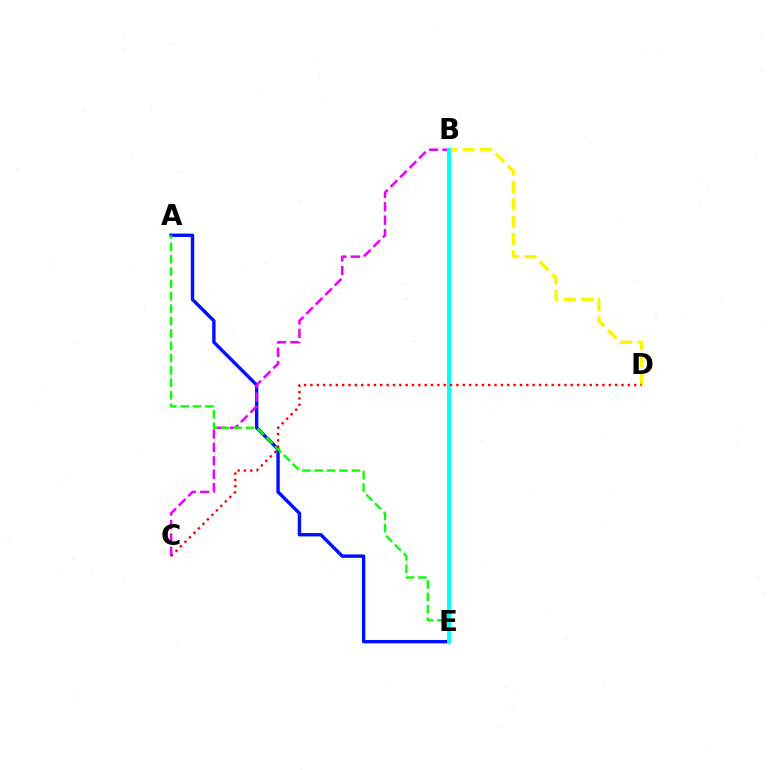{('A', 'E'): [{'color': '#0010ff', 'line_style': 'solid', 'thickness': 2.44}, {'color': '#08ff00', 'line_style': 'dashed', 'thickness': 1.68}], ('B', 'C'): [{'color': '#ee00ff', 'line_style': 'dashed', 'thickness': 1.82}], ('B', 'D'): [{'color': '#fcf500', 'line_style': 'dashed', 'thickness': 2.36}], ('B', 'E'): [{'color': '#00fff6', 'line_style': 'solid', 'thickness': 2.87}], ('C', 'D'): [{'color': '#ff0000', 'line_style': 'dotted', 'thickness': 1.72}]}